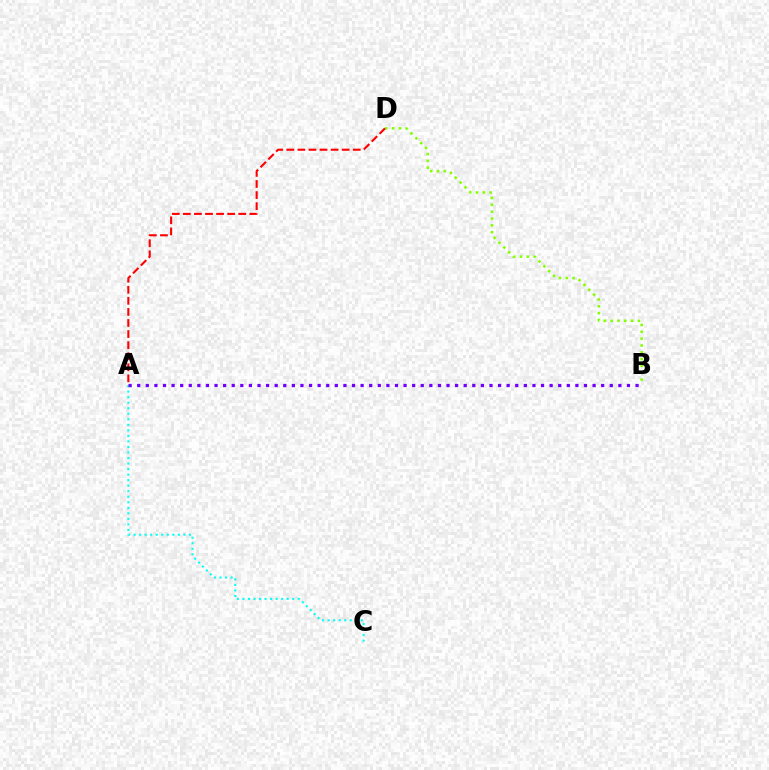{('B', 'D'): [{'color': '#84ff00', 'line_style': 'dotted', 'thickness': 1.86}], ('A', 'C'): [{'color': '#00fff6', 'line_style': 'dotted', 'thickness': 1.5}], ('A', 'B'): [{'color': '#7200ff', 'line_style': 'dotted', 'thickness': 2.33}], ('A', 'D'): [{'color': '#ff0000', 'line_style': 'dashed', 'thickness': 1.5}]}